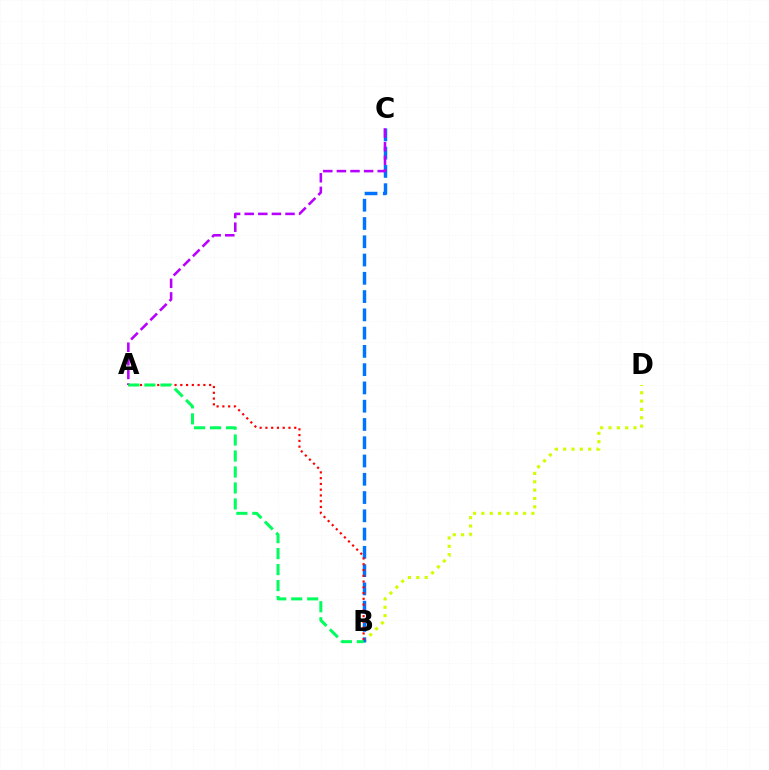{('B', 'D'): [{'color': '#d1ff00', 'line_style': 'dotted', 'thickness': 2.27}], ('B', 'C'): [{'color': '#0074ff', 'line_style': 'dashed', 'thickness': 2.48}], ('A', 'C'): [{'color': '#b900ff', 'line_style': 'dashed', 'thickness': 1.85}], ('A', 'B'): [{'color': '#ff0000', 'line_style': 'dotted', 'thickness': 1.57}, {'color': '#00ff5c', 'line_style': 'dashed', 'thickness': 2.17}]}